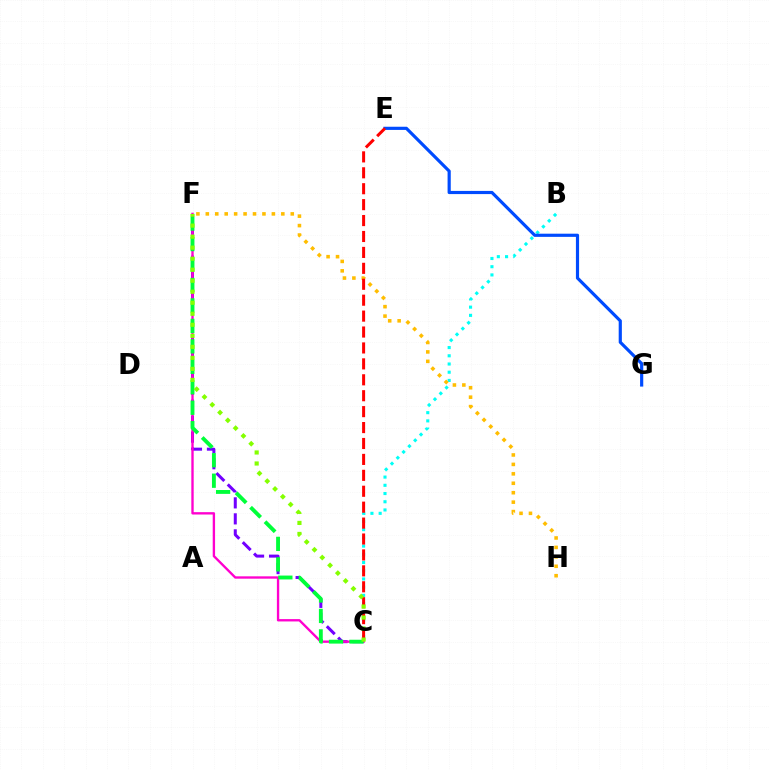{('B', 'C'): [{'color': '#00fff6', 'line_style': 'dotted', 'thickness': 2.23}], ('C', 'F'): [{'color': '#7200ff', 'line_style': 'dashed', 'thickness': 2.17}, {'color': '#ff00cf', 'line_style': 'solid', 'thickness': 1.69}, {'color': '#00ff39', 'line_style': 'dashed', 'thickness': 2.78}, {'color': '#84ff00', 'line_style': 'dotted', 'thickness': 2.99}], ('E', 'G'): [{'color': '#004bff', 'line_style': 'solid', 'thickness': 2.28}], ('F', 'H'): [{'color': '#ffbd00', 'line_style': 'dotted', 'thickness': 2.56}], ('C', 'E'): [{'color': '#ff0000', 'line_style': 'dashed', 'thickness': 2.16}]}